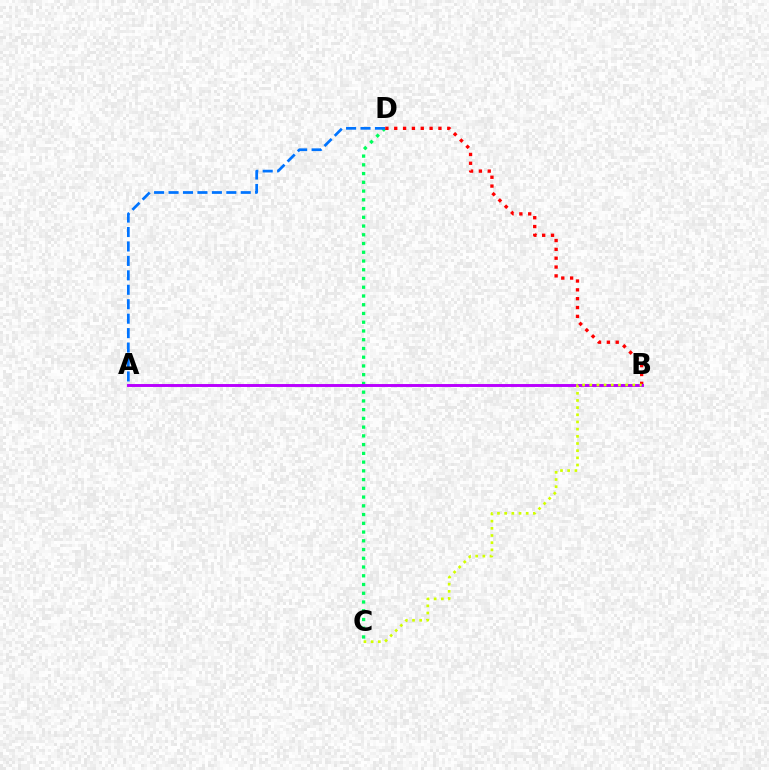{('C', 'D'): [{'color': '#00ff5c', 'line_style': 'dotted', 'thickness': 2.38}], ('A', 'D'): [{'color': '#0074ff', 'line_style': 'dashed', 'thickness': 1.96}], ('B', 'D'): [{'color': '#ff0000', 'line_style': 'dotted', 'thickness': 2.4}], ('A', 'B'): [{'color': '#b900ff', 'line_style': 'solid', 'thickness': 2.11}], ('B', 'C'): [{'color': '#d1ff00', 'line_style': 'dotted', 'thickness': 1.95}]}